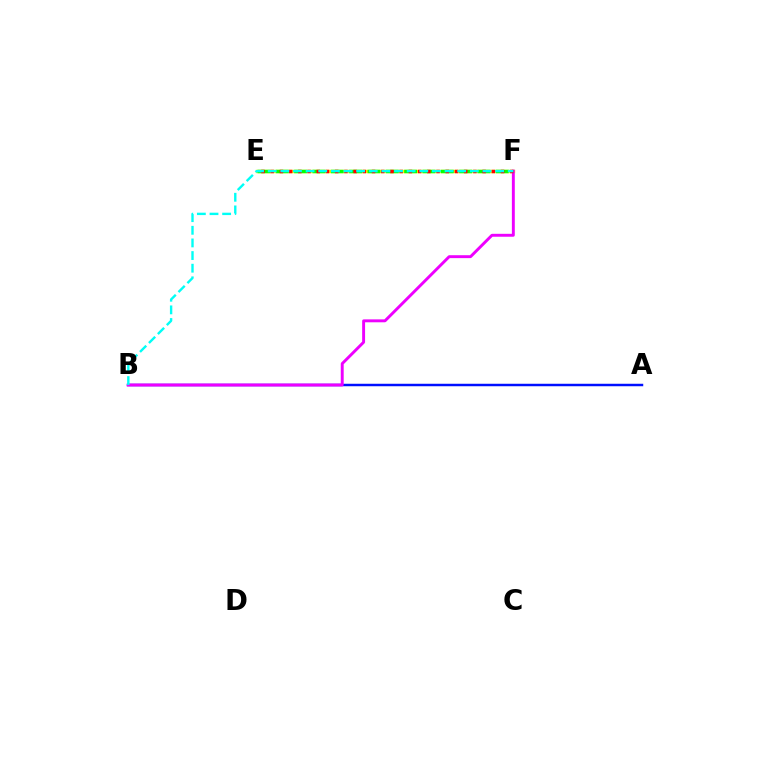{('E', 'F'): [{'color': '#fcf500', 'line_style': 'solid', 'thickness': 2.45}, {'color': '#08ff00', 'line_style': 'dashed', 'thickness': 2.49}, {'color': '#ff0000', 'line_style': 'dotted', 'thickness': 2.5}], ('A', 'B'): [{'color': '#0010ff', 'line_style': 'solid', 'thickness': 1.78}], ('B', 'F'): [{'color': '#ee00ff', 'line_style': 'solid', 'thickness': 2.1}, {'color': '#00fff6', 'line_style': 'dashed', 'thickness': 1.72}]}